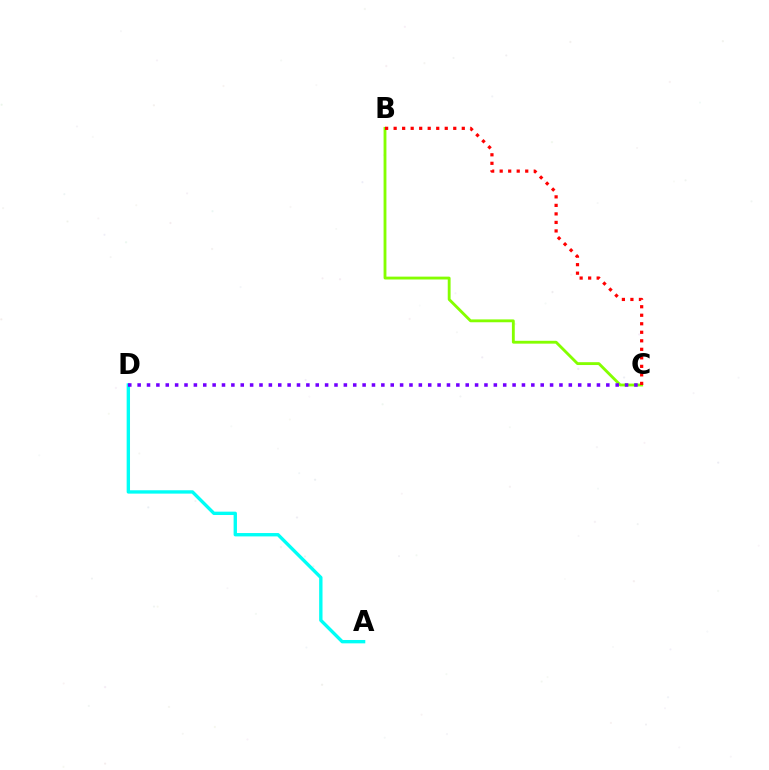{('A', 'D'): [{'color': '#00fff6', 'line_style': 'solid', 'thickness': 2.42}], ('B', 'C'): [{'color': '#84ff00', 'line_style': 'solid', 'thickness': 2.05}, {'color': '#ff0000', 'line_style': 'dotted', 'thickness': 2.31}], ('C', 'D'): [{'color': '#7200ff', 'line_style': 'dotted', 'thickness': 2.55}]}